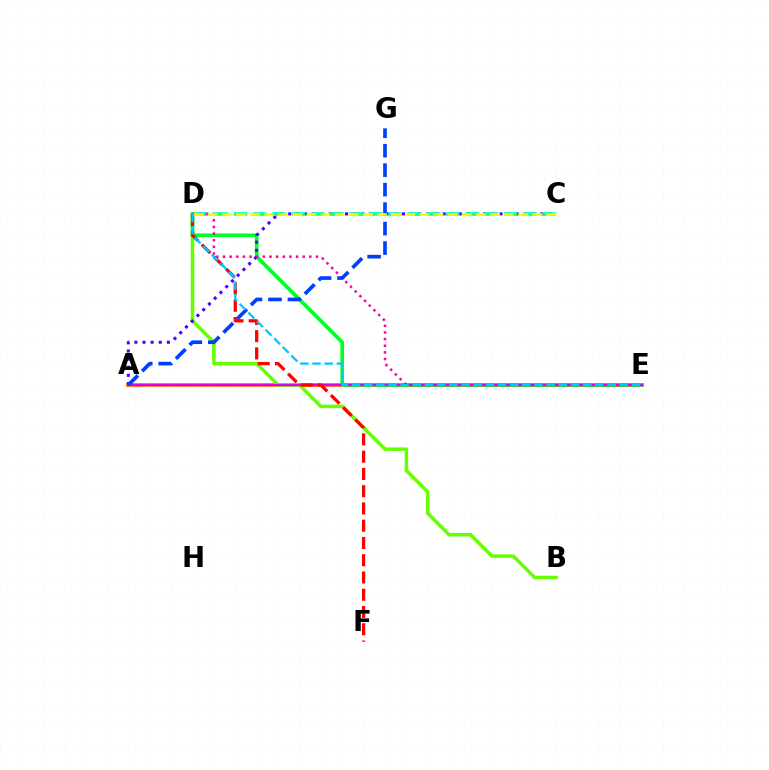{('A', 'E'): [{'color': '#ff8800', 'line_style': 'solid', 'thickness': 2.84}, {'color': '#d600ff', 'line_style': 'solid', 'thickness': 1.6}], ('B', 'D'): [{'color': '#66ff00', 'line_style': 'solid', 'thickness': 2.52}], ('D', 'E'): [{'color': '#00ff27', 'line_style': 'solid', 'thickness': 2.63}, {'color': '#ff00a0', 'line_style': 'dotted', 'thickness': 1.8}, {'color': '#00c7ff', 'line_style': 'dashed', 'thickness': 1.65}], ('A', 'C'): [{'color': '#4f00ff', 'line_style': 'dotted', 'thickness': 2.21}], ('D', 'F'): [{'color': '#ff0000', 'line_style': 'dashed', 'thickness': 2.34}], ('C', 'D'): [{'color': '#00ffaf', 'line_style': 'dashed', 'thickness': 2.62}, {'color': '#eeff00', 'line_style': 'dashed', 'thickness': 1.92}], ('A', 'G'): [{'color': '#003fff', 'line_style': 'dashed', 'thickness': 2.65}]}